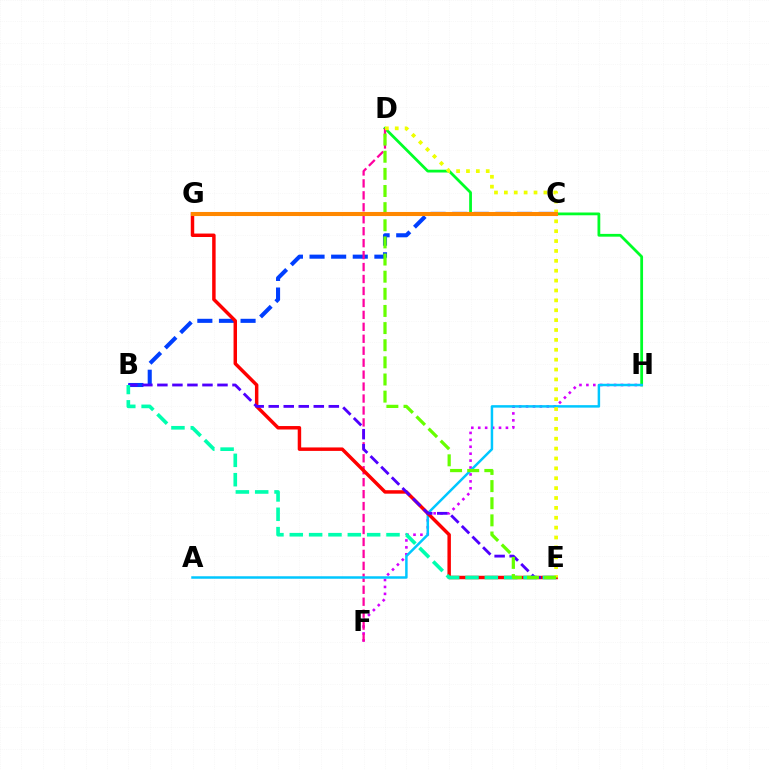{('D', 'H'): [{'color': '#00ff27', 'line_style': 'solid', 'thickness': 2.0}], ('B', 'C'): [{'color': '#003fff', 'line_style': 'dashed', 'thickness': 2.94}], ('F', 'H'): [{'color': '#d600ff', 'line_style': 'dotted', 'thickness': 1.88}], ('D', 'F'): [{'color': '#ff00a0', 'line_style': 'dashed', 'thickness': 1.62}], ('A', 'H'): [{'color': '#00c7ff', 'line_style': 'solid', 'thickness': 1.79}], ('E', 'G'): [{'color': '#ff0000', 'line_style': 'solid', 'thickness': 2.49}], ('B', 'E'): [{'color': '#4f00ff', 'line_style': 'dashed', 'thickness': 2.04}, {'color': '#00ffaf', 'line_style': 'dashed', 'thickness': 2.63}], ('D', 'E'): [{'color': '#eeff00', 'line_style': 'dotted', 'thickness': 2.68}, {'color': '#66ff00', 'line_style': 'dashed', 'thickness': 2.33}], ('C', 'G'): [{'color': '#ff8800', 'line_style': 'solid', 'thickness': 2.94}]}